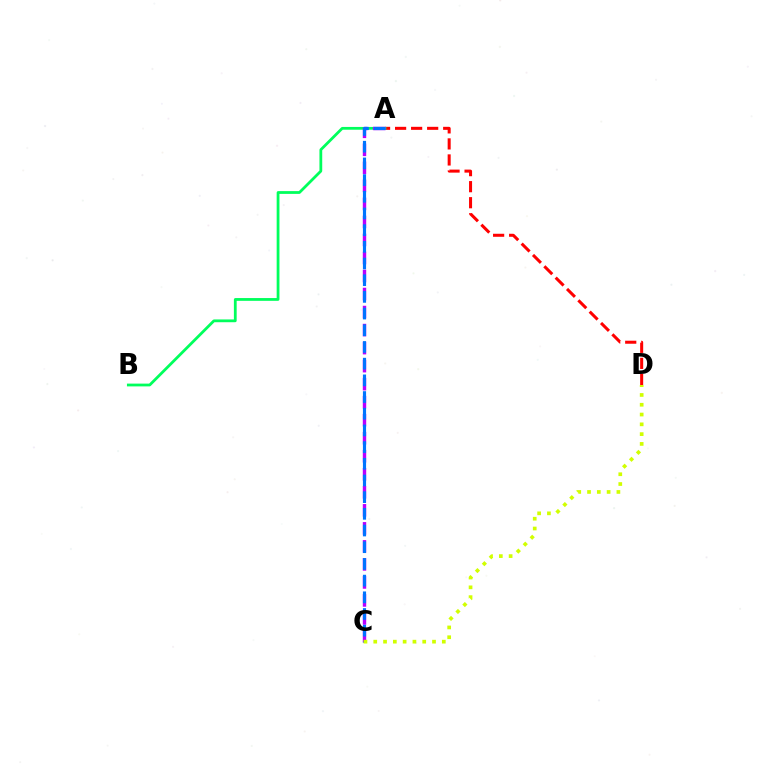{('A', 'D'): [{'color': '#ff0000', 'line_style': 'dashed', 'thickness': 2.18}], ('A', 'B'): [{'color': '#00ff5c', 'line_style': 'solid', 'thickness': 2.0}], ('A', 'C'): [{'color': '#b900ff', 'line_style': 'dashed', 'thickness': 2.45}, {'color': '#0074ff', 'line_style': 'dashed', 'thickness': 2.27}], ('C', 'D'): [{'color': '#d1ff00', 'line_style': 'dotted', 'thickness': 2.66}]}